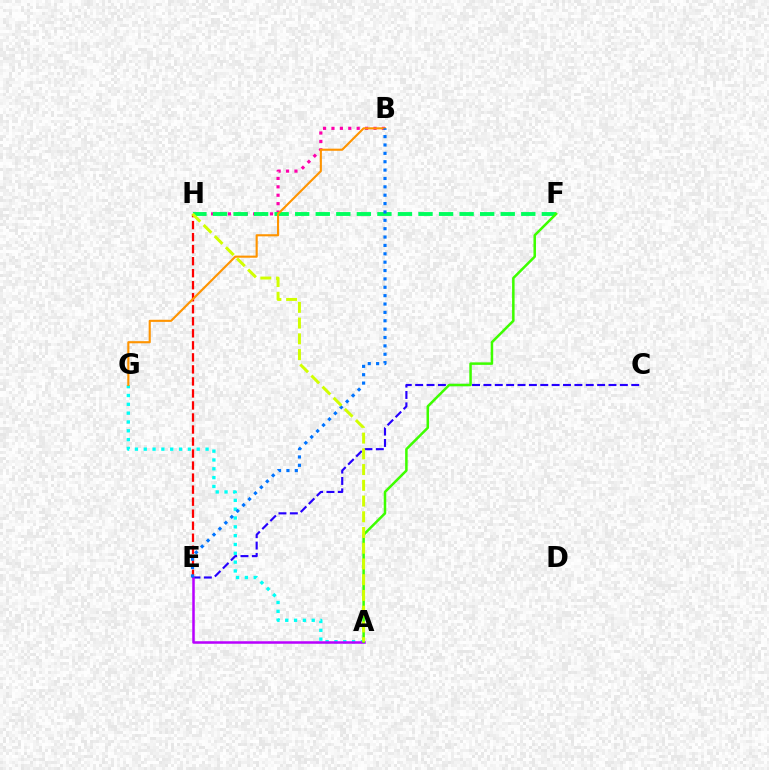{('A', 'G'): [{'color': '#00fff6', 'line_style': 'dotted', 'thickness': 2.4}], ('E', 'H'): [{'color': '#ff0000', 'line_style': 'dashed', 'thickness': 1.63}], ('C', 'E'): [{'color': '#2500ff', 'line_style': 'dashed', 'thickness': 1.54}], ('A', 'E'): [{'color': '#b900ff', 'line_style': 'solid', 'thickness': 1.81}], ('B', 'H'): [{'color': '#ff00ac', 'line_style': 'dotted', 'thickness': 2.28}], ('F', 'H'): [{'color': '#00ff5c', 'line_style': 'dashed', 'thickness': 2.79}], ('B', 'G'): [{'color': '#ff9400', 'line_style': 'solid', 'thickness': 1.53}], ('A', 'F'): [{'color': '#3dff00', 'line_style': 'solid', 'thickness': 1.81}], ('B', 'E'): [{'color': '#0074ff', 'line_style': 'dotted', 'thickness': 2.27}], ('A', 'H'): [{'color': '#d1ff00', 'line_style': 'dashed', 'thickness': 2.14}]}